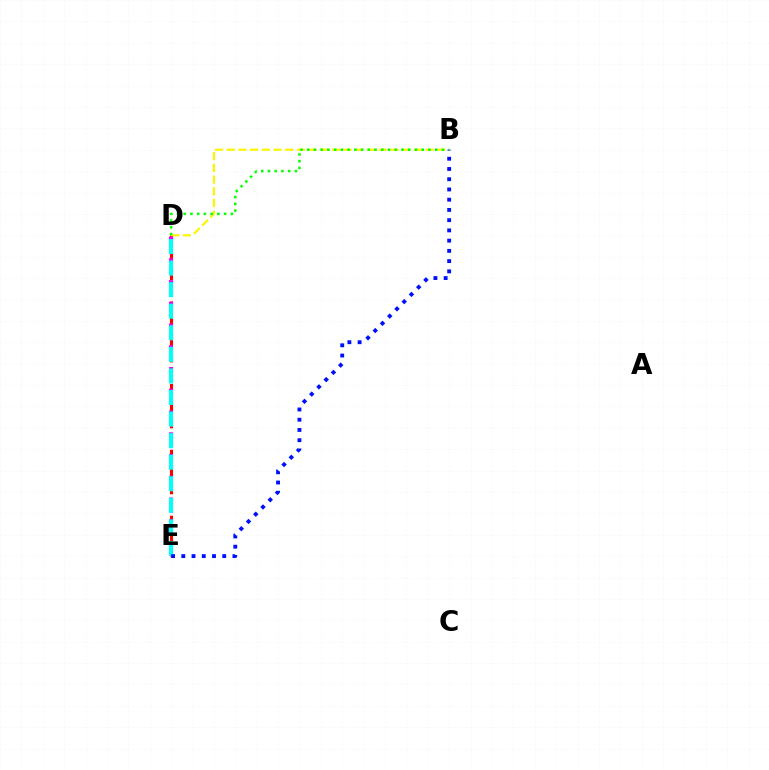{('D', 'E'): [{'color': '#ff0000', 'line_style': 'dashed', 'thickness': 2.24}, {'color': '#ee00ff', 'line_style': 'dotted', 'thickness': 2.95}, {'color': '#00fff6', 'line_style': 'dashed', 'thickness': 2.93}], ('B', 'D'): [{'color': '#fcf500', 'line_style': 'dashed', 'thickness': 1.59}, {'color': '#08ff00', 'line_style': 'dotted', 'thickness': 1.83}], ('B', 'E'): [{'color': '#0010ff', 'line_style': 'dotted', 'thickness': 2.78}]}